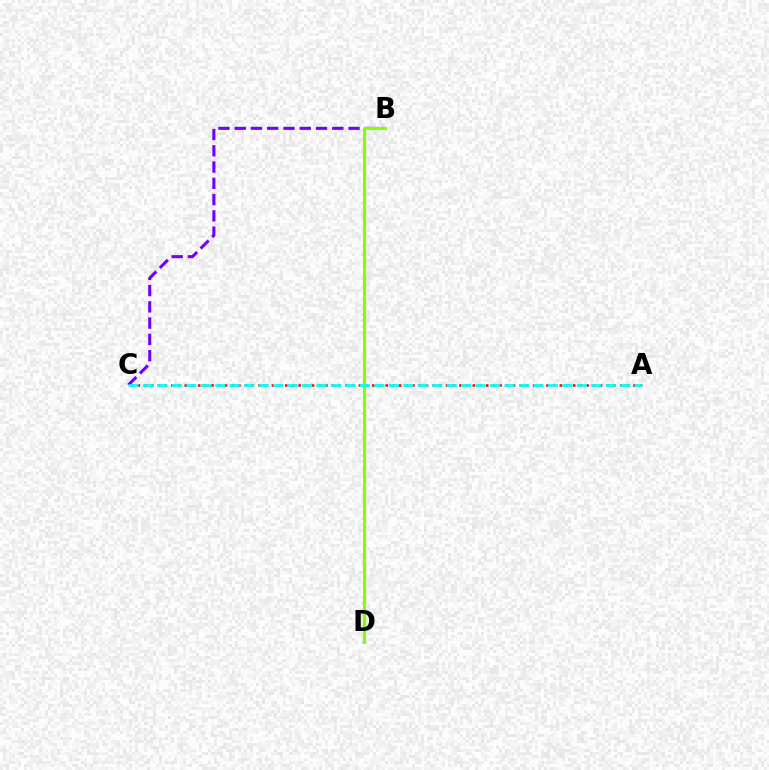{('A', 'C'): [{'color': '#ff0000', 'line_style': 'dotted', 'thickness': 1.82}, {'color': '#00fff6', 'line_style': 'dashed', 'thickness': 1.96}], ('B', 'C'): [{'color': '#7200ff', 'line_style': 'dashed', 'thickness': 2.21}], ('B', 'D'): [{'color': '#84ff00', 'line_style': 'solid', 'thickness': 2.23}]}